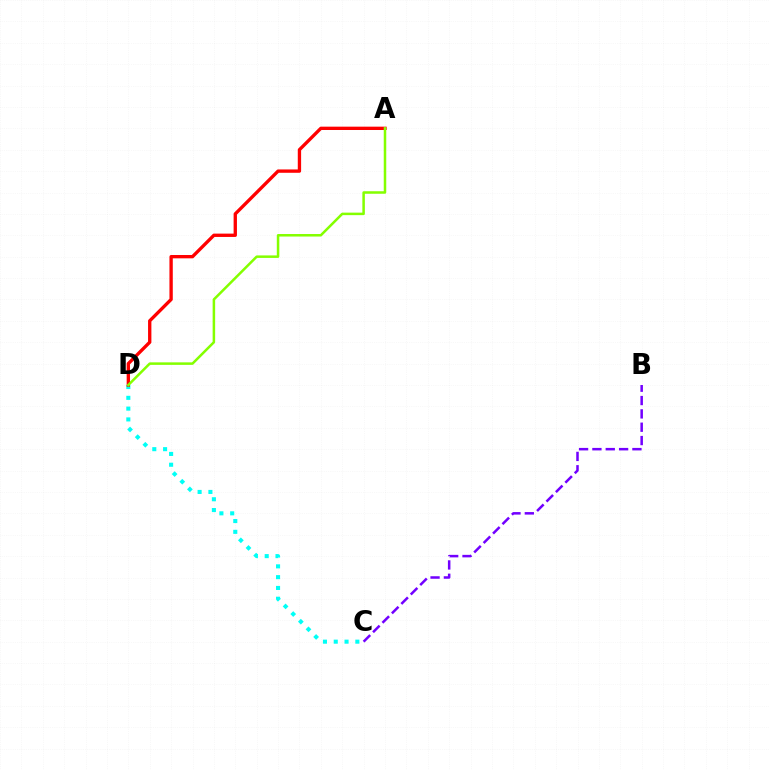{('C', 'D'): [{'color': '#00fff6', 'line_style': 'dotted', 'thickness': 2.93}], ('A', 'D'): [{'color': '#ff0000', 'line_style': 'solid', 'thickness': 2.4}, {'color': '#84ff00', 'line_style': 'solid', 'thickness': 1.81}], ('B', 'C'): [{'color': '#7200ff', 'line_style': 'dashed', 'thickness': 1.81}]}